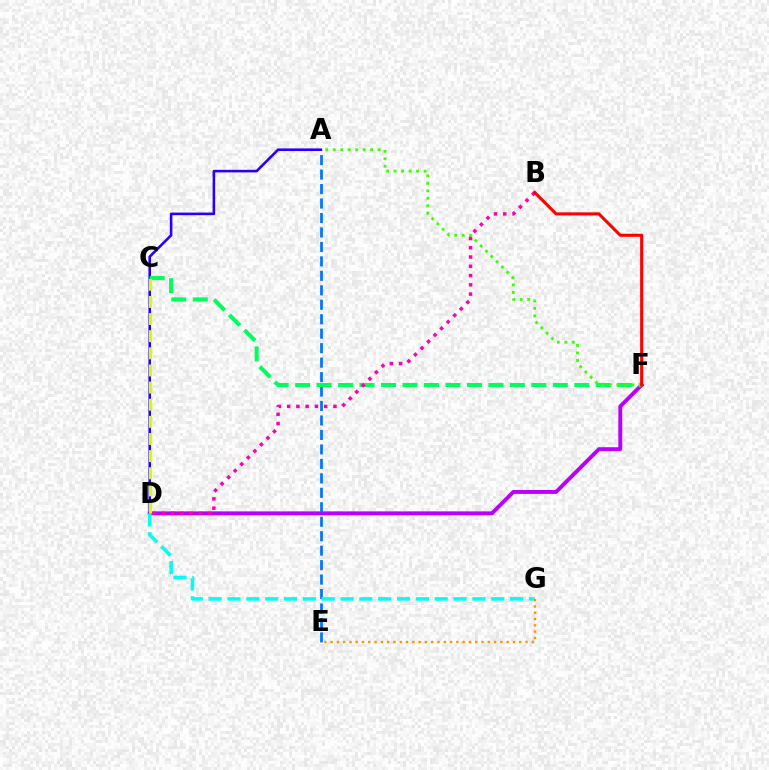{('D', 'F'): [{'color': '#b900ff', 'line_style': 'solid', 'thickness': 2.82}], ('A', 'E'): [{'color': '#0074ff', 'line_style': 'dashed', 'thickness': 1.96}], ('A', 'D'): [{'color': '#2500ff', 'line_style': 'solid', 'thickness': 1.87}], ('D', 'G'): [{'color': '#00fff6', 'line_style': 'dashed', 'thickness': 2.56}], ('C', 'F'): [{'color': '#00ff5c', 'line_style': 'dashed', 'thickness': 2.92}], ('A', 'F'): [{'color': '#3dff00', 'line_style': 'dotted', 'thickness': 2.03}], ('C', 'D'): [{'color': '#d1ff00', 'line_style': 'dashed', 'thickness': 2.33}], ('E', 'G'): [{'color': '#ff9400', 'line_style': 'dotted', 'thickness': 1.71}], ('B', 'D'): [{'color': '#ff00ac', 'line_style': 'dotted', 'thickness': 2.52}], ('B', 'F'): [{'color': '#ff0000', 'line_style': 'solid', 'thickness': 2.21}]}